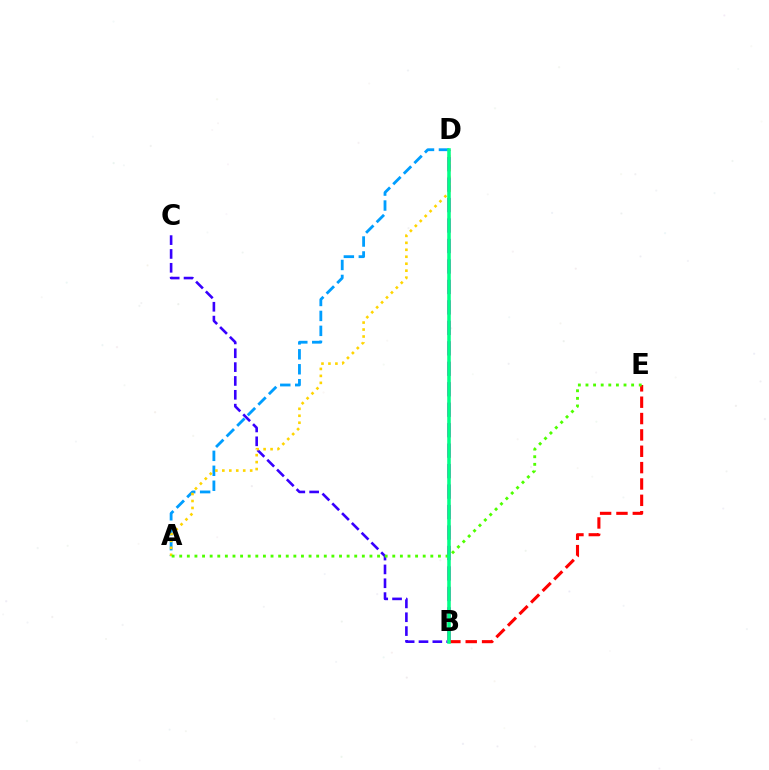{('A', 'D'): [{'color': '#009eff', 'line_style': 'dashed', 'thickness': 2.03}, {'color': '#ffd500', 'line_style': 'dotted', 'thickness': 1.89}], ('B', 'C'): [{'color': '#3700ff', 'line_style': 'dashed', 'thickness': 1.88}], ('B', 'D'): [{'color': '#ff00ed', 'line_style': 'dashed', 'thickness': 2.78}, {'color': '#00ff86', 'line_style': 'solid', 'thickness': 2.56}], ('B', 'E'): [{'color': '#ff0000', 'line_style': 'dashed', 'thickness': 2.22}], ('A', 'E'): [{'color': '#4fff00', 'line_style': 'dotted', 'thickness': 2.07}]}